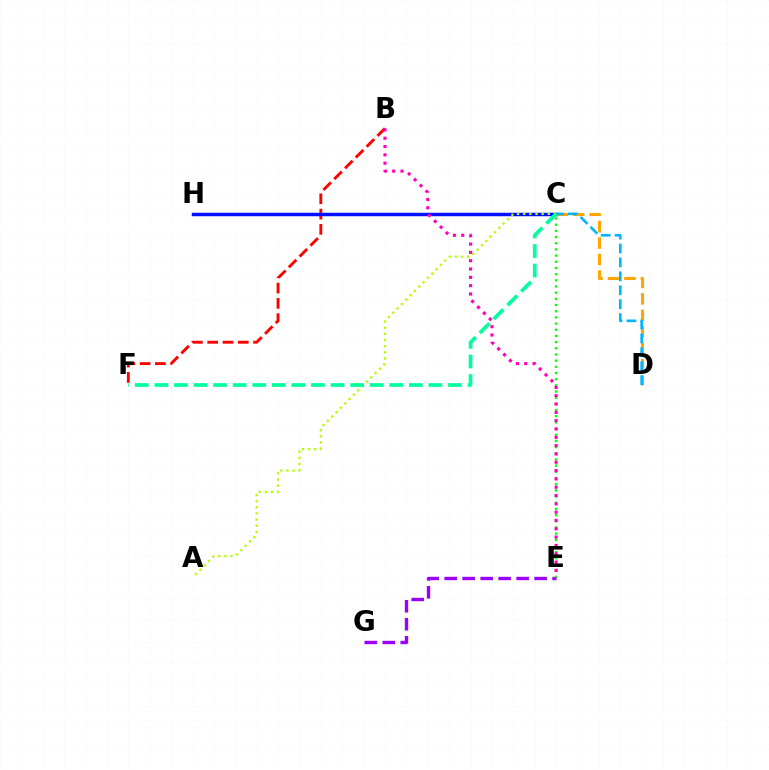{('E', 'G'): [{'color': '#9b00ff', 'line_style': 'dashed', 'thickness': 2.44}], ('B', 'F'): [{'color': '#ff0000', 'line_style': 'dashed', 'thickness': 2.08}], ('C', 'H'): [{'color': '#0010ff', 'line_style': 'solid', 'thickness': 2.49}], ('C', 'D'): [{'color': '#ffa500', 'line_style': 'dashed', 'thickness': 2.24}, {'color': '#00b5ff', 'line_style': 'dashed', 'thickness': 1.89}], ('A', 'C'): [{'color': '#b3ff00', 'line_style': 'dotted', 'thickness': 1.67}], ('C', 'E'): [{'color': '#08ff00', 'line_style': 'dotted', 'thickness': 1.68}], ('B', 'E'): [{'color': '#ff00bd', 'line_style': 'dotted', 'thickness': 2.26}], ('C', 'F'): [{'color': '#00ff9d', 'line_style': 'dashed', 'thickness': 2.66}]}